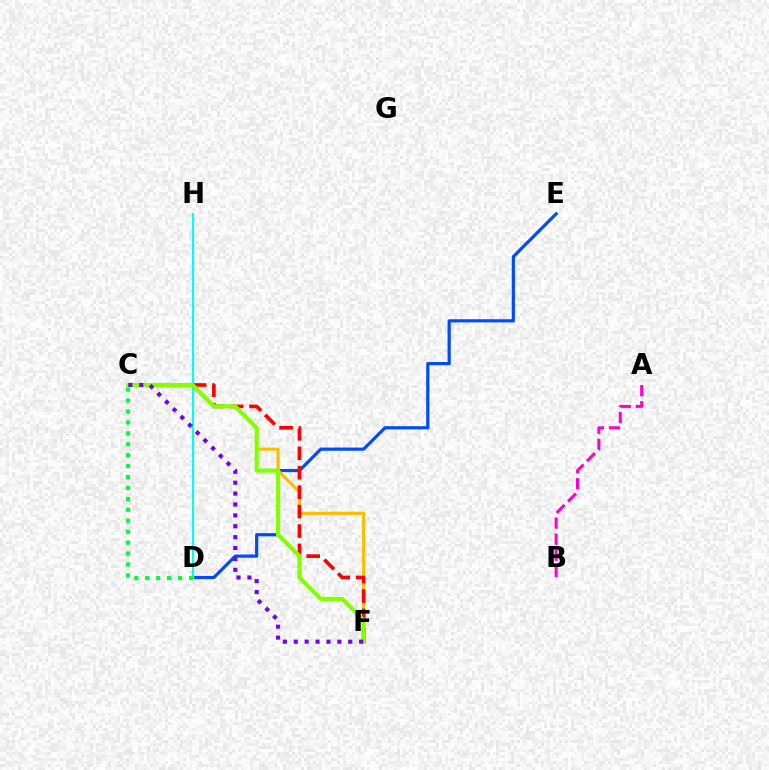{('D', 'E'): [{'color': '#004bff', 'line_style': 'solid', 'thickness': 2.29}], ('C', 'F'): [{'color': '#ffbd00', 'line_style': 'solid', 'thickness': 2.25}, {'color': '#ff0000', 'line_style': 'dashed', 'thickness': 2.64}, {'color': '#84ff00', 'line_style': 'solid', 'thickness': 2.97}, {'color': '#7200ff', 'line_style': 'dotted', 'thickness': 2.96}], ('D', 'H'): [{'color': '#00fff6', 'line_style': 'solid', 'thickness': 1.56}], ('A', 'B'): [{'color': '#ff00cf', 'line_style': 'dashed', 'thickness': 2.18}], ('C', 'D'): [{'color': '#00ff39', 'line_style': 'dotted', 'thickness': 2.97}]}